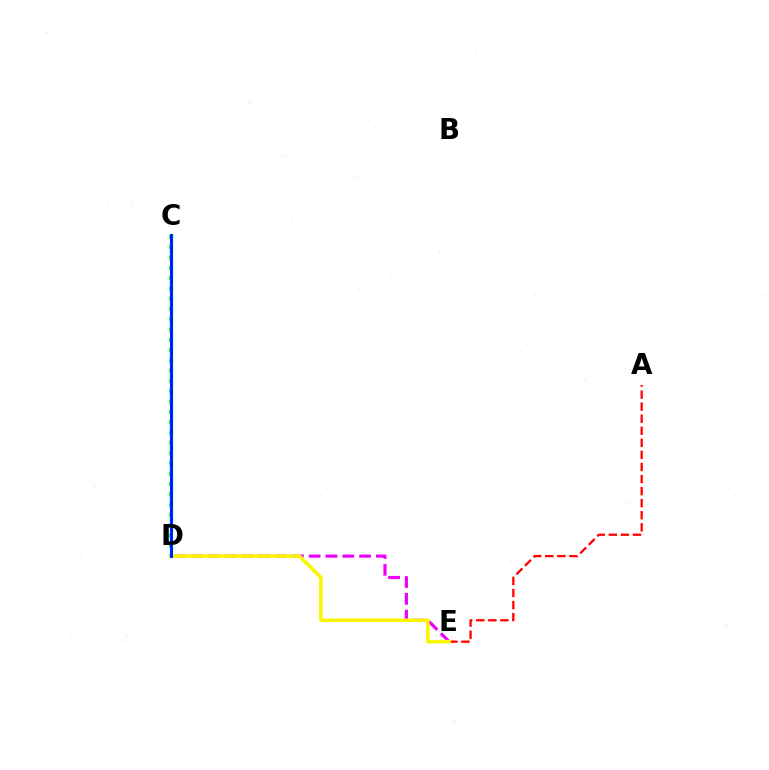{('C', 'D'): [{'color': '#08ff00', 'line_style': 'dotted', 'thickness': 2.8}, {'color': '#00fff6', 'line_style': 'solid', 'thickness': 2.45}, {'color': '#0010ff', 'line_style': 'solid', 'thickness': 2.02}], ('A', 'E'): [{'color': '#ff0000', 'line_style': 'dashed', 'thickness': 1.64}], ('D', 'E'): [{'color': '#ee00ff', 'line_style': 'dashed', 'thickness': 2.28}, {'color': '#fcf500', 'line_style': 'solid', 'thickness': 2.55}]}